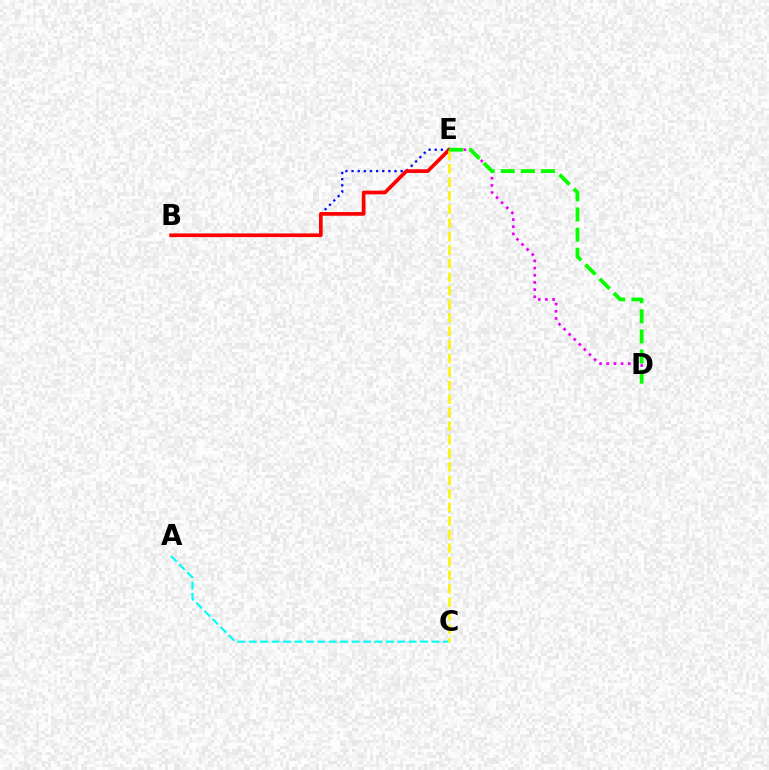{('A', 'C'): [{'color': '#00fff6', 'line_style': 'dashed', 'thickness': 1.55}], ('B', 'E'): [{'color': '#0010ff', 'line_style': 'dotted', 'thickness': 1.67}, {'color': '#ff0000', 'line_style': 'solid', 'thickness': 2.65}], ('D', 'E'): [{'color': '#ee00ff', 'line_style': 'dotted', 'thickness': 1.95}, {'color': '#08ff00', 'line_style': 'dashed', 'thickness': 2.73}], ('C', 'E'): [{'color': '#fcf500', 'line_style': 'dashed', 'thickness': 1.84}]}